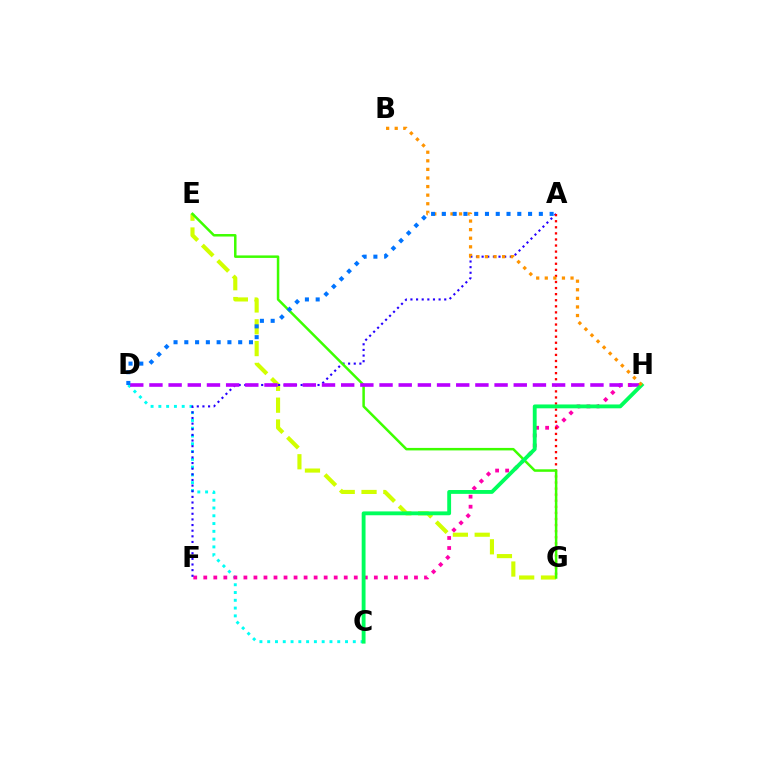{('E', 'G'): [{'color': '#d1ff00', 'line_style': 'dashed', 'thickness': 2.96}, {'color': '#3dff00', 'line_style': 'solid', 'thickness': 1.8}], ('C', 'D'): [{'color': '#00fff6', 'line_style': 'dotted', 'thickness': 2.11}], ('F', 'H'): [{'color': '#ff00ac', 'line_style': 'dotted', 'thickness': 2.73}], ('A', 'F'): [{'color': '#2500ff', 'line_style': 'dotted', 'thickness': 1.53}], ('A', 'G'): [{'color': '#ff0000', 'line_style': 'dotted', 'thickness': 1.65}], ('D', 'H'): [{'color': '#b900ff', 'line_style': 'dashed', 'thickness': 2.6}], ('C', 'H'): [{'color': '#00ff5c', 'line_style': 'solid', 'thickness': 2.77}], ('B', 'H'): [{'color': '#ff9400', 'line_style': 'dotted', 'thickness': 2.33}], ('A', 'D'): [{'color': '#0074ff', 'line_style': 'dotted', 'thickness': 2.93}]}